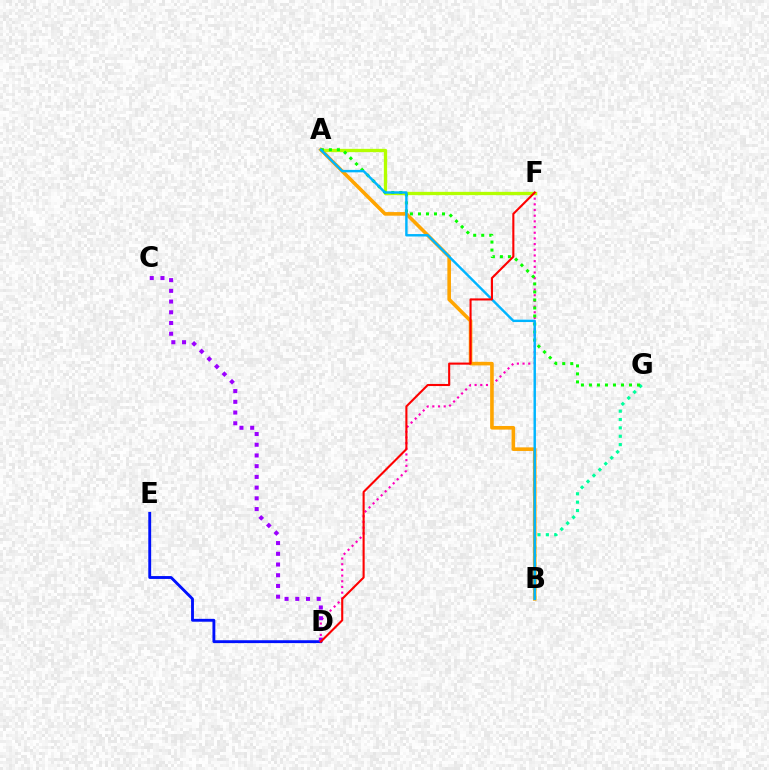{('D', 'F'): [{'color': '#ff00bd', 'line_style': 'dotted', 'thickness': 1.54}, {'color': '#ff0000', 'line_style': 'solid', 'thickness': 1.51}], ('A', 'F'): [{'color': '#b3ff00', 'line_style': 'solid', 'thickness': 2.38}], ('B', 'G'): [{'color': '#00ff9d', 'line_style': 'dotted', 'thickness': 2.27}], ('A', 'B'): [{'color': '#ffa500', 'line_style': 'solid', 'thickness': 2.6}, {'color': '#00b5ff', 'line_style': 'solid', 'thickness': 1.75}], ('A', 'G'): [{'color': '#08ff00', 'line_style': 'dotted', 'thickness': 2.18}], ('D', 'E'): [{'color': '#0010ff', 'line_style': 'solid', 'thickness': 2.06}], ('C', 'D'): [{'color': '#9b00ff', 'line_style': 'dotted', 'thickness': 2.91}]}